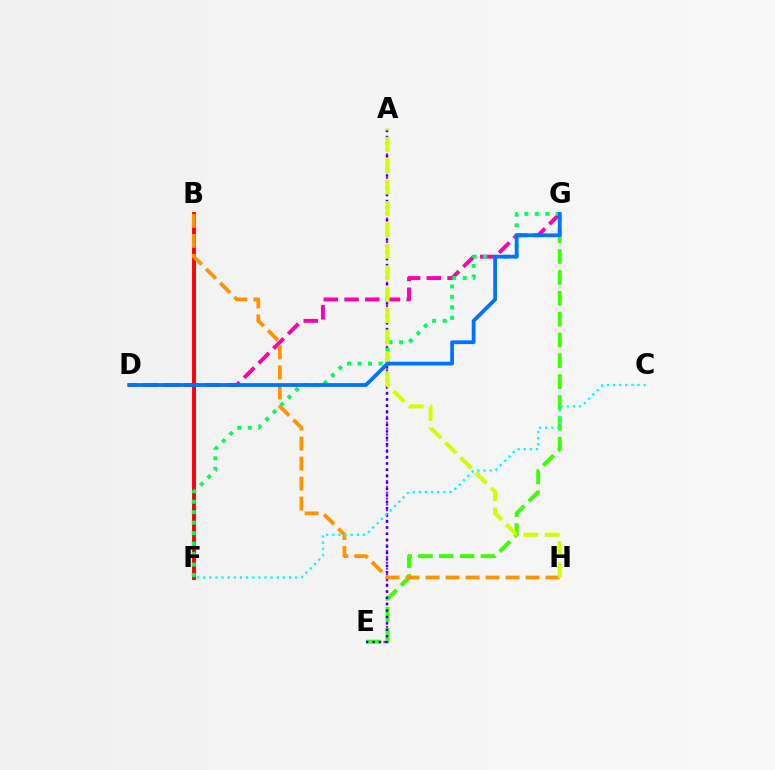{('B', 'F'): [{'color': '#ff0000', 'line_style': 'solid', 'thickness': 2.83}], ('A', 'E'): [{'color': '#b900ff', 'line_style': 'dotted', 'thickness': 1.58}, {'color': '#2500ff', 'line_style': 'dotted', 'thickness': 1.74}], ('E', 'G'): [{'color': '#3dff00', 'line_style': 'dashed', 'thickness': 2.83}], ('D', 'G'): [{'color': '#ff00ac', 'line_style': 'dashed', 'thickness': 2.82}, {'color': '#0074ff', 'line_style': 'solid', 'thickness': 2.72}], ('F', 'G'): [{'color': '#00ff5c', 'line_style': 'dotted', 'thickness': 2.85}], ('B', 'H'): [{'color': '#ff9400', 'line_style': 'dashed', 'thickness': 2.72}], ('A', 'H'): [{'color': '#d1ff00', 'line_style': 'dashed', 'thickness': 2.91}], ('C', 'F'): [{'color': '#00fff6', 'line_style': 'dotted', 'thickness': 1.66}]}